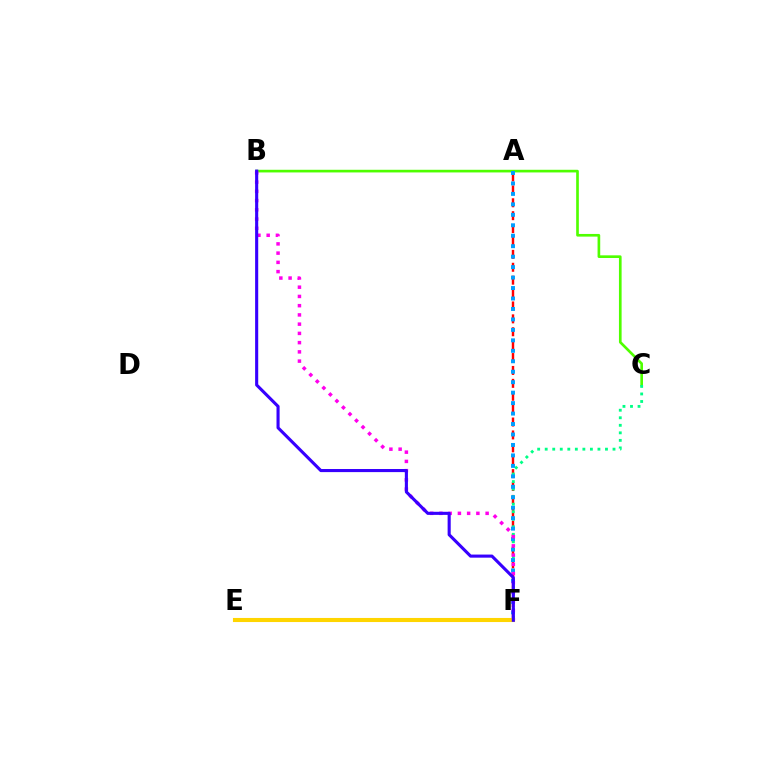{('A', 'F'): [{'color': '#ff0000', 'line_style': 'dashed', 'thickness': 1.75}, {'color': '#009eff', 'line_style': 'dotted', 'thickness': 2.84}], ('B', 'C'): [{'color': '#4fff00', 'line_style': 'solid', 'thickness': 1.92}], ('C', 'F'): [{'color': '#00ff86', 'line_style': 'dotted', 'thickness': 2.05}], ('B', 'F'): [{'color': '#ff00ed', 'line_style': 'dotted', 'thickness': 2.51}, {'color': '#3700ff', 'line_style': 'solid', 'thickness': 2.23}], ('E', 'F'): [{'color': '#ffd500', 'line_style': 'solid', 'thickness': 2.95}]}